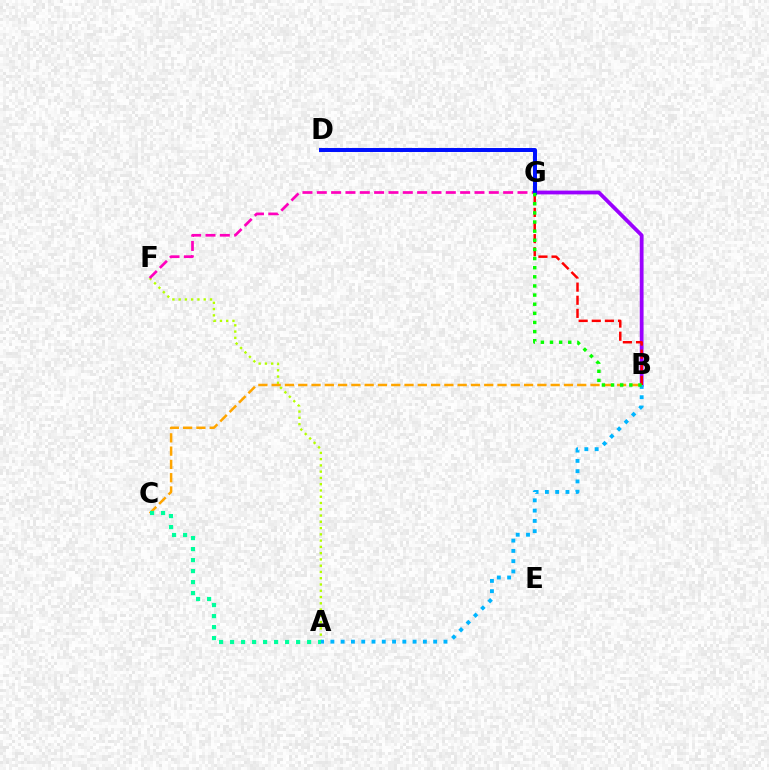{('B', 'G'): [{'color': '#9b00ff', 'line_style': 'solid', 'thickness': 2.72}, {'color': '#ff0000', 'line_style': 'dashed', 'thickness': 1.78}, {'color': '#08ff00', 'line_style': 'dotted', 'thickness': 2.48}], ('A', 'F'): [{'color': '#b3ff00', 'line_style': 'dotted', 'thickness': 1.7}], ('B', 'C'): [{'color': '#ffa500', 'line_style': 'dashed', 'thickness': 1.8}], ('F', 'G'): [{'color': '#ff00bd', 'line_style': 'dashed', 'thickness': 1.95}], ('A', 'B'): [{'color': '#00b5ff', 'line_style': 'dotted', 'thickness': 2.79}], ('A', 'C'): [{'color': '#00ff9d', 'line_style': 'dotted', 'thickness': 2.99}], ('D', 'G'): [{'color': '#0010ff', 'line_style': 'solid', 'thickness': 2.86}]}